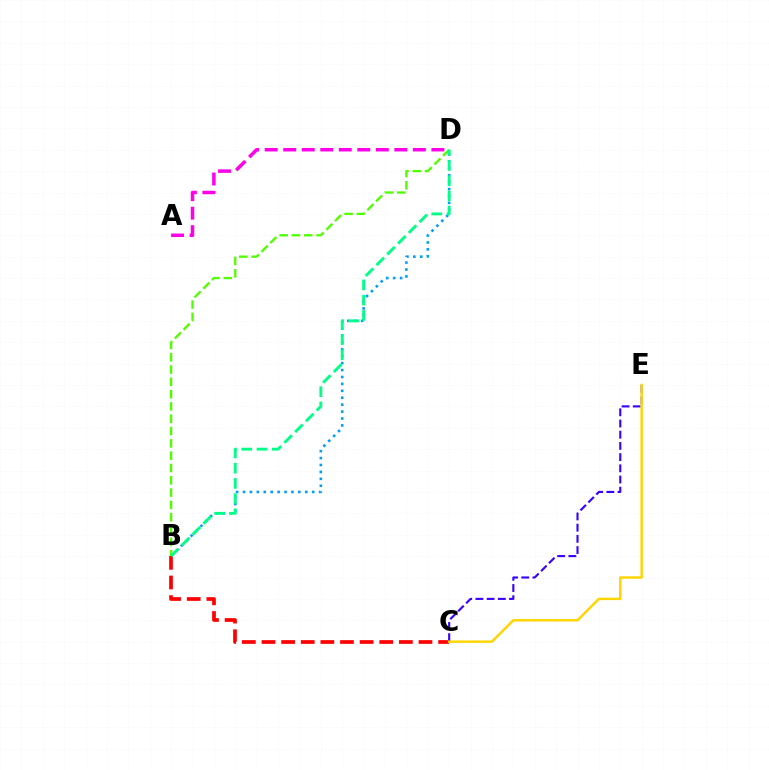{('B', 'D'): [{'color': '#009eff', 'line_style': 'dotted', 'thickness': 1.88}, {'color': '#4fff00', 'line_style': 'dashed', 'thickness': 1.67}, {'color': '#00ff86', 'line_style': 'dashed', 'thickness': 2.07}], ('B', 'C'): [{'color': '#ff0000', 'line_style': 'dashed', 'thickness': 2.67}], ('C', 'E'): [{'color': '#3700ff', 'line_style': 'dashed', 'thickness': 1.52}, {'color': '#ffd500', 'line_style': 'solid', 'thickness': 1.76}], ('A', 'D'): [{'color': '#ff00ed', 'line_style': 'dashed', 'thickness': 2.52}]}